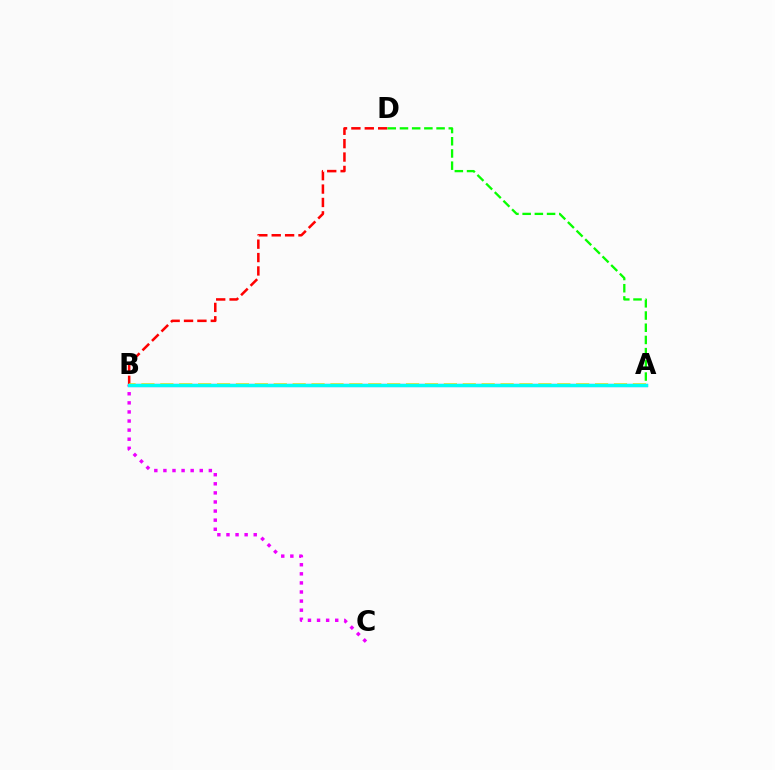{('B', 'D'): [{'color': '#ff0000', 'line_style': 'dashed', 'thickness': 1.82}], ('A', 'D'): [{'color': '#08ff00', 'line_style': 'dashed', 'thickness': 1.66}], ('A', 'B'): [{'color': '#fcf500', 'line_style': 'dashed', 'thickness': 2.57}, {'color': '#0010ff', 'line_style': 'solid', 'thickness': 2.28}, {'color': '#00fff6', 'line_style': 'solid', 'thickness': 2.37}], ('B', 'C'): [{'color': '#ee00ff', 'line_style': 'dotted', 'thickness': 2.47}]}